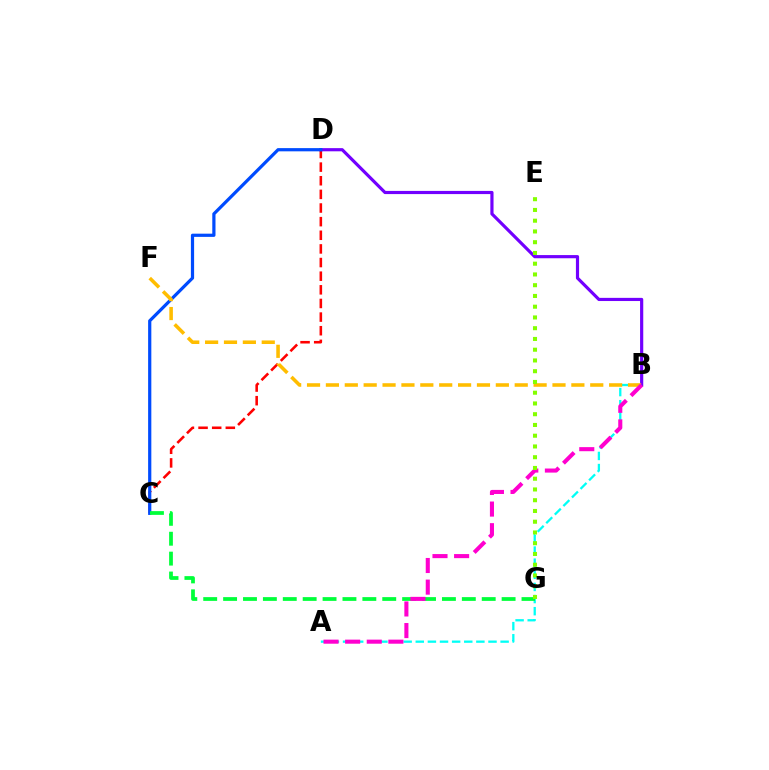{('C', 'D'): [{'color': '#ff0000', 'line_style': 'dashed', 'thickness': 1.85}, {'color': '#004bff', 'line_style': 'solid', 'thickness': 2.31}], ('A', 'B'): [{'color': '#00fff6', 'line_style': 'dashed', 'thickness': 1.65}, {'color': '#ff00cf', 'line_style': 'dashed', 'thickness': 2.94}], ('B', 'D'): [{'color': '#7200ff', 'line_style': 'solid', 'thickness': 2.28}], ('B', 'F'): [{'color': '#ffbd00', 'line_style': 'dashed', 'thickness': 2.57}], ('C', 'G'): [{'color': '#00ff39', 'line_style': 'dashed', 'thickness': 2.7}], ('E', 'G'): [{'color': '#84ff00', 'line_style': 'dotted', 'thickness': 2.92}]}